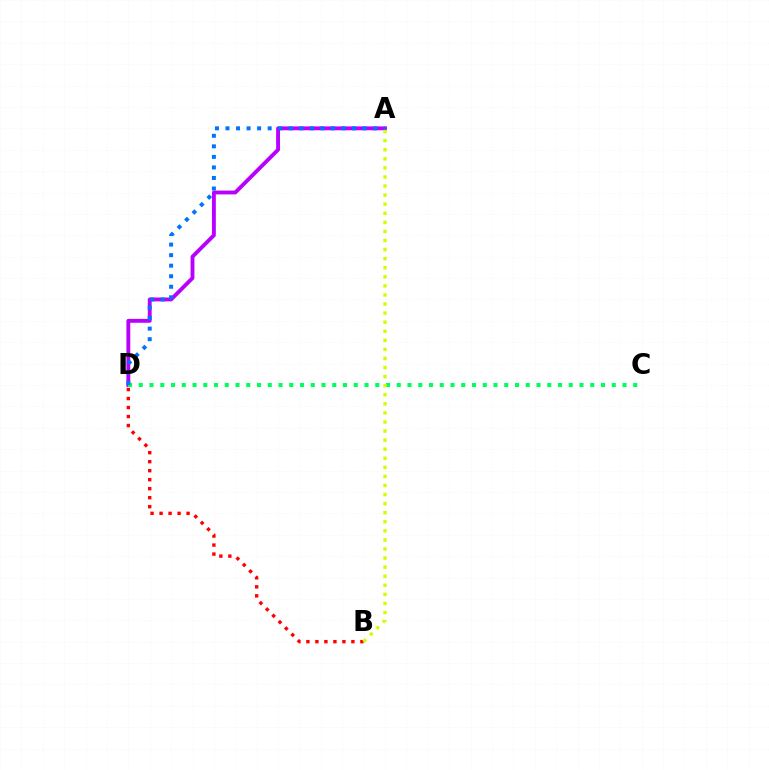{('A', 'D'): [{'color': '#b900ff', 'line_style': 'solid', 'thickness': 2.78}, {'color': '#0074ff', 'line_style': 'dotted', 'thickness': 2.86}], ('C', 'D'): [{'color': '#00ff5c', 'line_style': 'dotted', 'thickness': 2.92}], ('B', 'D'): [{'color': '#ff0000', 'line_style': 'dotted', 'thickness': 2.45}], ('A', 'B'): [{'color': '#d1ff00', 'line_style': 'dotted', 'thickness': 2.47}]}